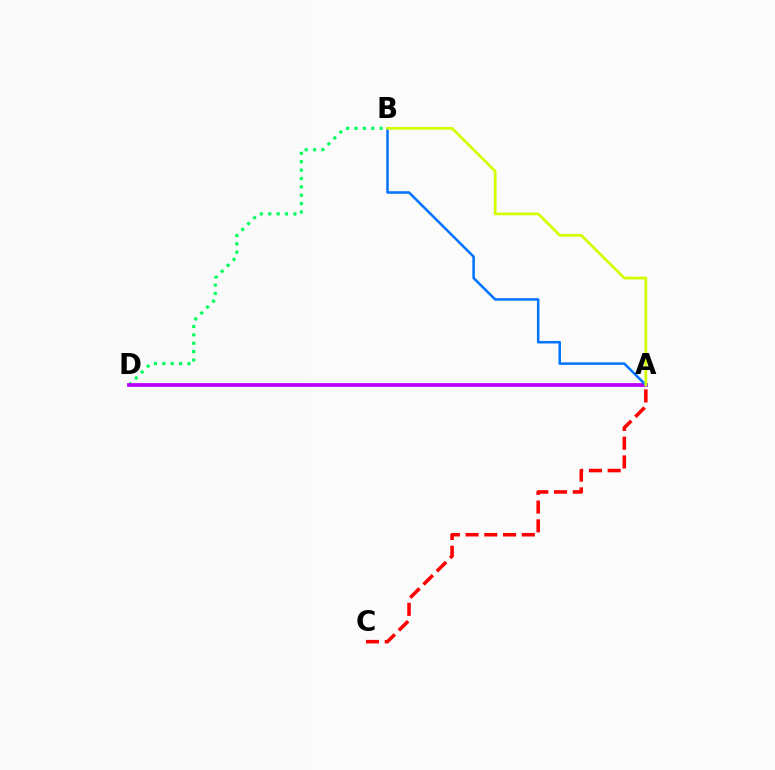{('B', 'D'): [{'color': '#00ff5c', 'line_style': 'dotted', 'thickness': 2.28}], ('A', 'D'): [{'color': '#b900ff', 'line_style': 'solid', 'thickness': 2.69}], ('A', 'B'): [{'color': '#0074ff', 'line_style': 'solid', 'thickness': 1.82}, {'color': '#d1ff00', 'line_style': 'solid', 'thickness': 1.99}], ('A', 'C'): [{'color': '#ff0000', 'line_style': 'dashed', 'thickness': 2.55}]}